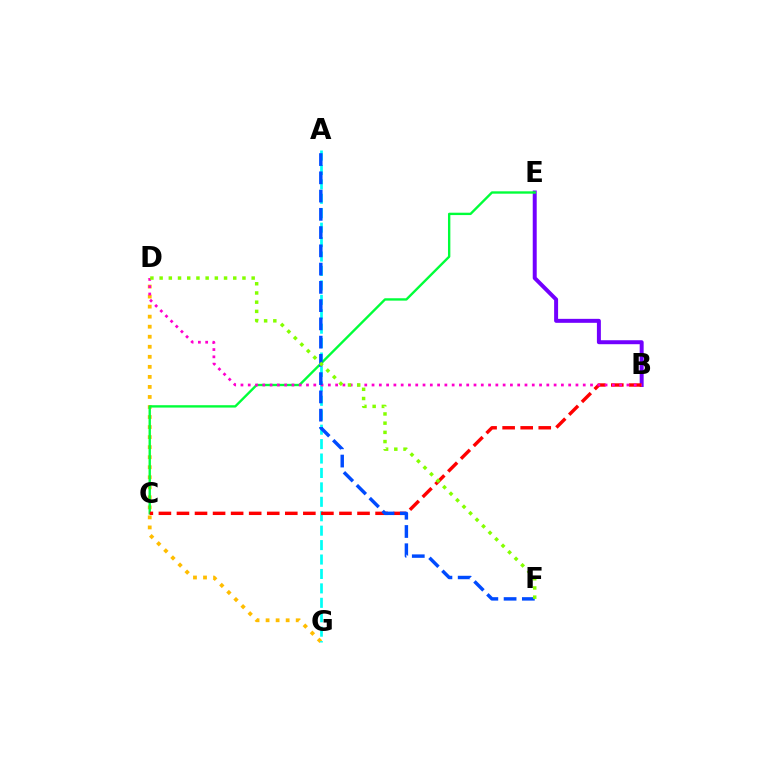{('D', 'G'): [{'color': '#ffbd00', 'line_style': 'dotted', 'thickness': 2.73}], ('B', 'E'): [{'color': '#7200ff', 'line_style': 'solid', 'thickness': 2.86}], ('A', 'G'): [{'color': '#00fff6', 'line_style': 'dashed', 'thickness': 1.96}], ('C', 'E'): [{'color': '#00ff39', 'line_style': 'solid', 'thickness': 1.71}], ('B', 'C'): [{'color': '#ff0000', 'line_style': 'dashed', 'thickness': 2.45}], ('B', 'D'): [{'color': '#ff00cf', 'line_style': 'dotted', 'thickness': 1.98}], ('A', 'F'): [{'color': '#004bff', 'line_style': 'dashed', 'thickness': 2.48}], ('D', 'F'): [{'color': '#84ff00', 'line_style': 'dotted', 'thickness': 2.5}]}